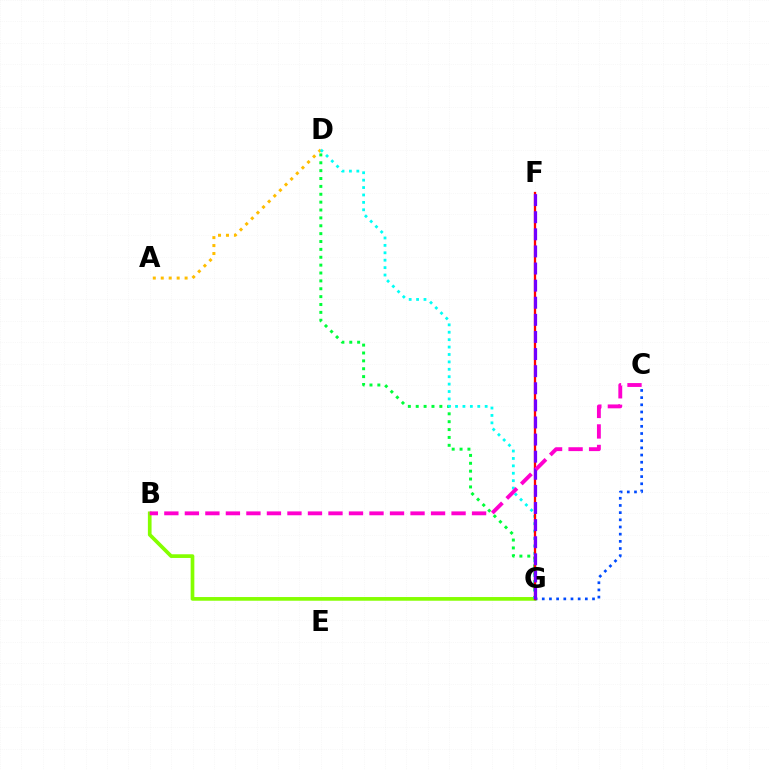{('B', 'G'): [{'color': '#84ff00', 'line_style': 'solid', 'thickness': 2.66}], ('D', 'G'): [{'color': '#00ff39', 'line_style': 'dotted', 'thickness': 2.14}, {'color': '#00fff6', 'line_style': 'dotted', 'thickness': 2.01}], ('C', 'G'): [{'color': '#004bff', 'line_style': 'dotted', 'thickness': 1.95}], ('A', 'D'): [{'color': '#ffbd00', 'line_style': 'dotted', 'thickness': 2.16}], ('F', 'G'): [{'color': '#ff0000', 'line_style': 'solid', 'thickness': 1.65}, {'color': '#7200ff', 'line_style': 'dashed', 'thickness': 2.32}], ('B', 'C'): [{'color': '#ff00cf', 'line_style': 'dashed', 'thickness': 2.79}]}